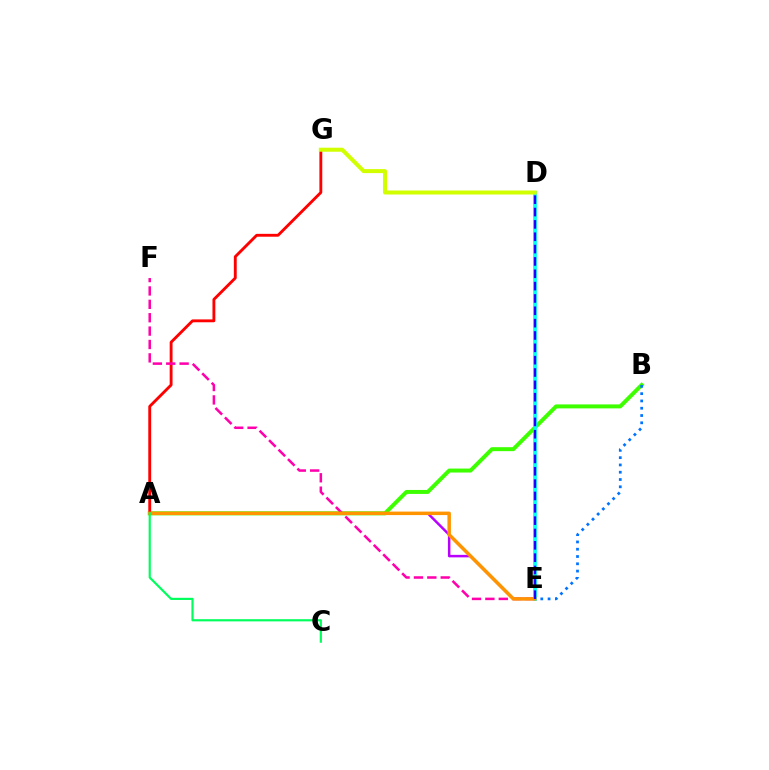{('A', 'B'): [{'color': '#3dff00', 'line_style': 'solid', 'thickness': 2.86}], ('B', 'E'): [{'color': '#0074ff', 'line_style': 'dotted', 'thickness': 1.98}], ('A', 'G'): [{'color': '#ff0000', 'line_style': 'solid', 'thickness': 2.06}], ('A', 'E'): [{'color': '#b900ff', 'line_style': 'solid', 'thickness': 1.8}, {'color': '#ff9400', 'line_style': 'solid', 'thickness': 2.51}], ('E', 'F'): [{'color': '#ff00ac', 'line_style': 'dashed', 'thickness': 1.82}], ('D', 'E'): [{'color': '#00fff6', 'line_style': 'solid', 'thickness': 2.72}, {'color': '#2500ff', 'line_style': 'dashed', 'thickness': 1.68}], ('D', 'G'): [{'color': '#d1ff00', 'line_style': 'solid', 'thickness': 2.9}], ('A', 'C'): [{'color': '#00ff5c', 'line_style': 'solid', 'thickness': 1.57}]}